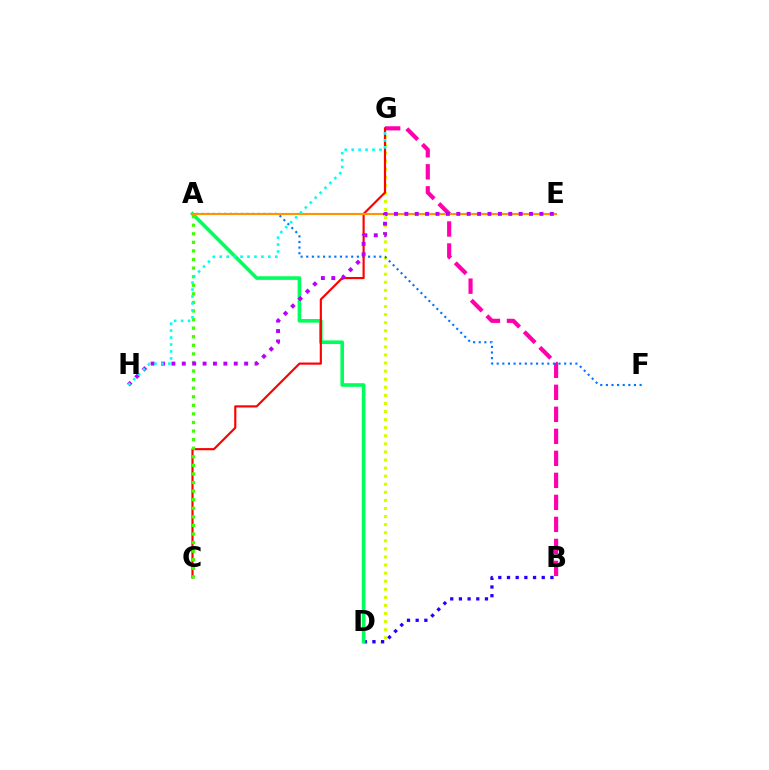{('D', 'G'): [{'color': '#d1ff00', 'line_style': 'dotted', 'thickness': 2.19}], ('B', 'D'): [{'color': '#2500ff', 'line_style': 'dotted', 'thickness': 2.36}], ('B', 'G'): [{'color': '#ff00ac', 'line_style': 'dashed', 'thickness': 2.99}], ('A', 'D'): [{'color': '#00ff5c', 'line_style': 'solid', 'thickness': 2.6}], ('A', 'F'): [{'color': '#0074ff', 'line_style': 'dotted', 'thickness': 1.53}], ('C', 'G'): [{'color': '#ff0000', 'line_style': 'solid', 'thickness': 1.56}], ('A', 'E'): [{'color': '#ff9400', 'line_style': 'solid', 'thickness': 1.53}], ('A', 'C'): [{'color': '#3dff00', 'line_style': 'dotted', 'thickness': 2.33}], ('E', 'H'): [{'color': '#b900ff', 'line_style': 'dotted', 'thickness': 2.82}], ('G', 'H'): [{'color': '#00fff6', 'line_style': 'dotted', 'thickness': 1.89}]}